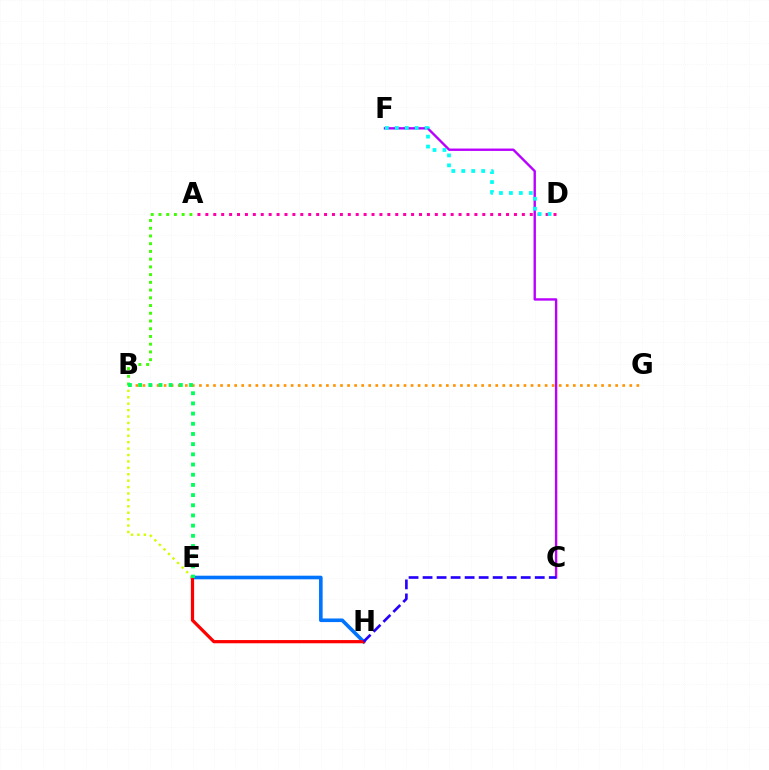{('E', 'H'): [{'color': '#0074ff', 'line_style': 'solid', 'thickness': 2.6}, {'color': '#ff0000', 'line_style': 'solid', 'thickness': 2.32}], ('A', 'B'): [{'color': '#3dff00', 'line_style': 'dotted', 'thickness': 2.1}], ('C', 'F'): [{'color': '#b900ff', 'line_style': 'solid', 'thickness': 1.72}], ('B', 'G'): [{'color': '#ff9400', 'line_style': 'dotted', 'thickness': 1.92}], ('B', 'E'): [{'color': '#d1ff00', 'line_style': 'dotted', 'thickness': 1.74}, {'color': '#00ff5c', 'line_style': 'dotted', 'thickness': 2.77}], ('C', 'H'): [{'color': '#2500ff', 'line_style': 'dashed', 'thickness': 1.9}], ('A', 'D'): [{'color': '#ff00ac', 'line_style': 'dotted', 'thickness': 2.15}], ('D', 'F'): [{'color': '#00fff6', 'line_style': 'dotted', 'thickness': 2.7}]}